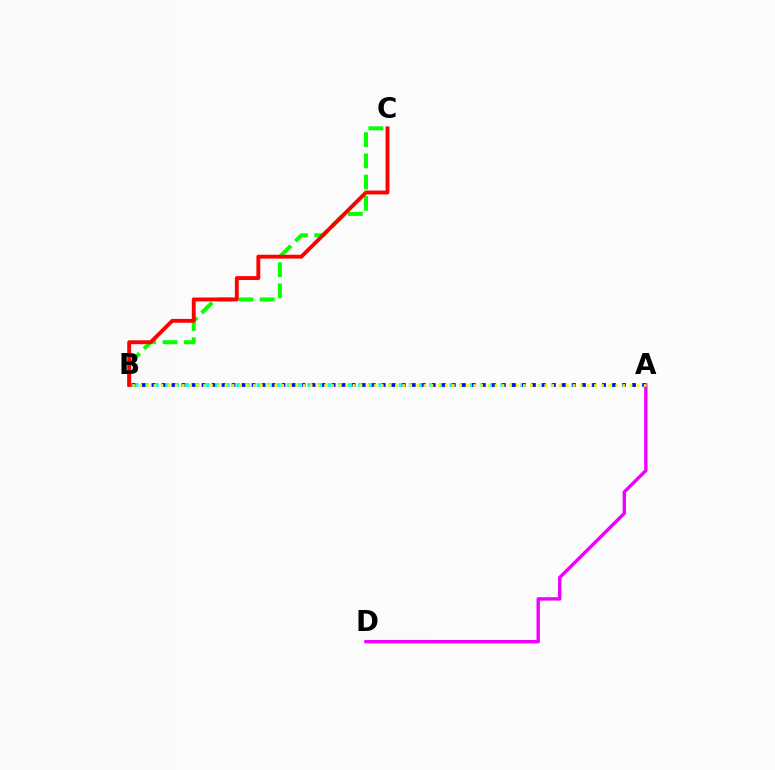{('B', 'C'): [{'color': '#08ff00', 'line_style': 'dashed', 'thickness': 2.88}, {'color': '#ff0000', 'line_style': 'solid', 'thickness': 2.78}], ('A', 'B'): [{'color': '#00fff6', 'line_style': 'dotted', 'thickness': 2.76}, {'color': '#0010ff', 'line_style': 'dotted', 'thickness': 2.72}, {'color': '#fcf500', 'line_style': 'dotted', 'thickness': 1.93}], ('A', 'D'): [{'color': '#ee00ff', 'line_style': 'solid', 'thickness': 2.43}]}